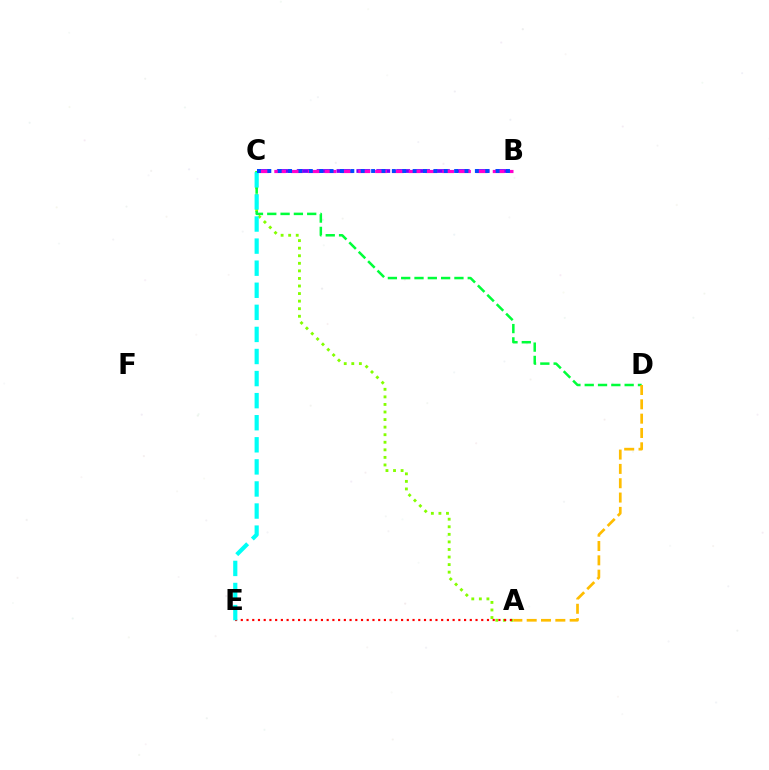{('A', 'C'): [{'color': '#84ff00', 'line_style': 'dotted', 'thickness': 2.06}], ('A', 'E'): [{'color': '#ff0000', 'line_style': 'dotted', 'thickness': 1.56}], ('C', 'D'): [{'color': '#00ff39', 'line_style': 'dashed', 'thickness': 1.81}], ('B', 'C'): [{'color': '#7200ff', 'line_style': 'dashed', 'thickness': 2.7}, {'color': '#ff00cf', 'line_style': 'dashed', 'thickness': 2.28}, {'color': '#004bff', 'line_style': 'dotted', 'thickness': 2.82}], ('A', 'D'): [{'color': '#ffbd00', 'line_style': 'dashed', 'thickness': 1.95}], ('C', 'E'): [{'color': '#00fff6', 'line_style': 'dashed', 'thickness': 3.0}]}